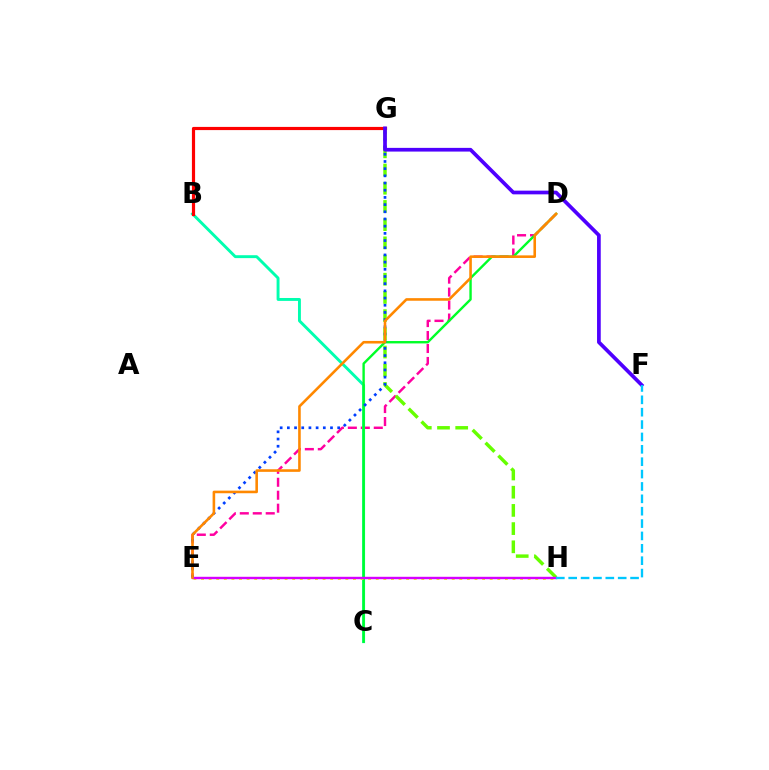{('D', 'E'): [{'color': '#ff00a0', 'line_style': 'dashed', 'thickness': 1.76}, {'color': '#ff8800', 'line_style': 'solid', 'thickness': 1.87}], ('G', 'H'): [{'color': '#66ff00', 'line_style': 'dashed', 'thickness': 2.47}], ('B', 'C'): [{'color': '#00ffaf', 'line_style': 'solid', 'thickness': 2.1}], ('C', 'D'): [{'color': '#00ff27', 'line_style': 'solid', 'thickness': 1.72}], ('E', 'G'): [{'color': '#003fff', 'line_style': 'dotted', 'thickness': 1.95}], ('E', 'H'): [{'color': '#eeff00', 'line_style': 'dotted', 'thickness': 2.06}, {'color': '#d600ff', 'line_style': 'solid', 'thickness': 1.74}], ('B', 'G'): [{'color': '#ff0000', 'line_style': 'solid', 'thickness': 2.29}], ('F', 'G'): [{'color': '#4f00ff', 'line_style': 'solid', 'thickness': 2.67}], ('F', 'H'): [{'color': '#00c7ff', 'line_style': 'dashed', 'thickness': 1.68}]}